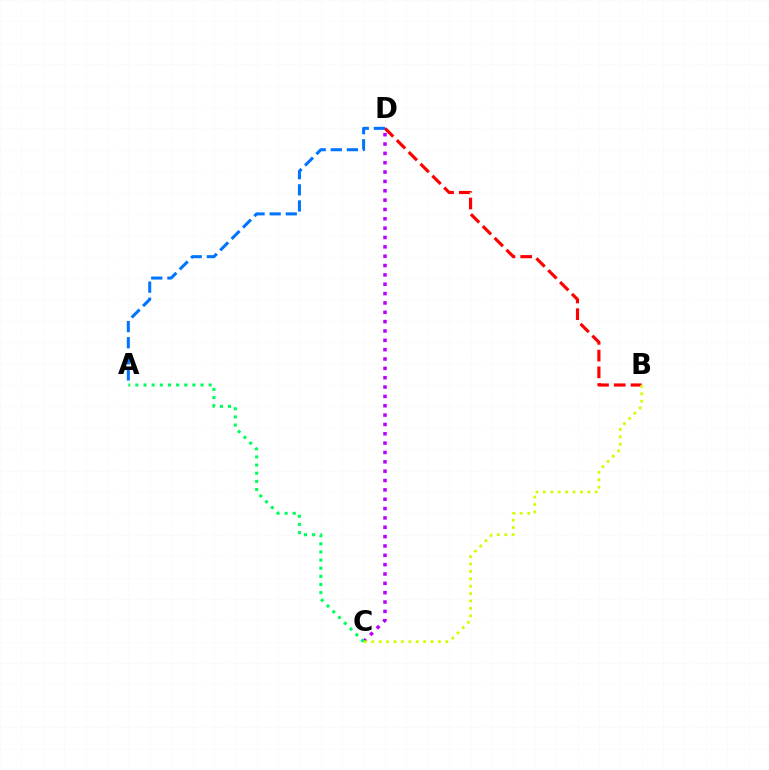{('B', 'D'): [{'color': '#ff0000', 'line_style': 'dashed', 'thickness': 2.28}], ('C', 'D'): [{'color': '#b900ff', 'line_style': 'dotted', 'thickness': 2.54}], ('B', 'C'): [{'color': '#d1ff00', 'line_style': 'dotted', 'thickness': 2.01}], ('A', 'D'): [{'color': '#0074ff', 'line_style': 'dashed', 'thickness': 2.19}], ('A', 'C'): [{'color': '#00ff5c', 'line_style': 'dotted', 'thickness': 2.21}]}